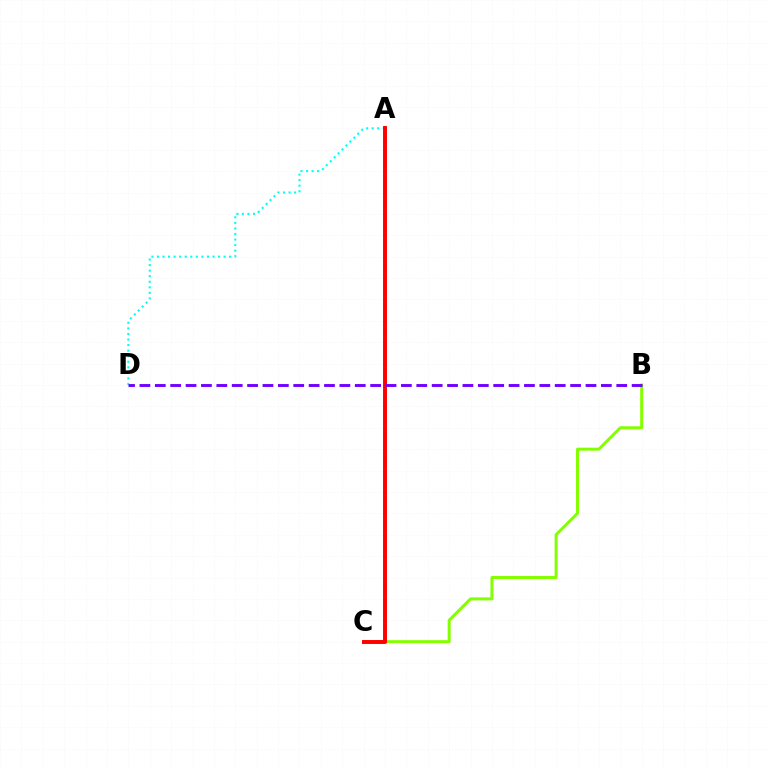{('A', 'D'): [{'color': '#00fff6', 'line_style': 'dotted', 'thickness': 1.51}], ('B', 'C'): [{'color': '#84ff00', 'line_style': 'solid', 'thickness': 2.16}], ('A', 'C'): [{'color': '#ff0000', 'line_style': 'solid', 'thickness': 2.83}], ('B', 'D'): [{'color': '#7200ff', 'line_style': 'dashed', 'thickness': 2.09}]}